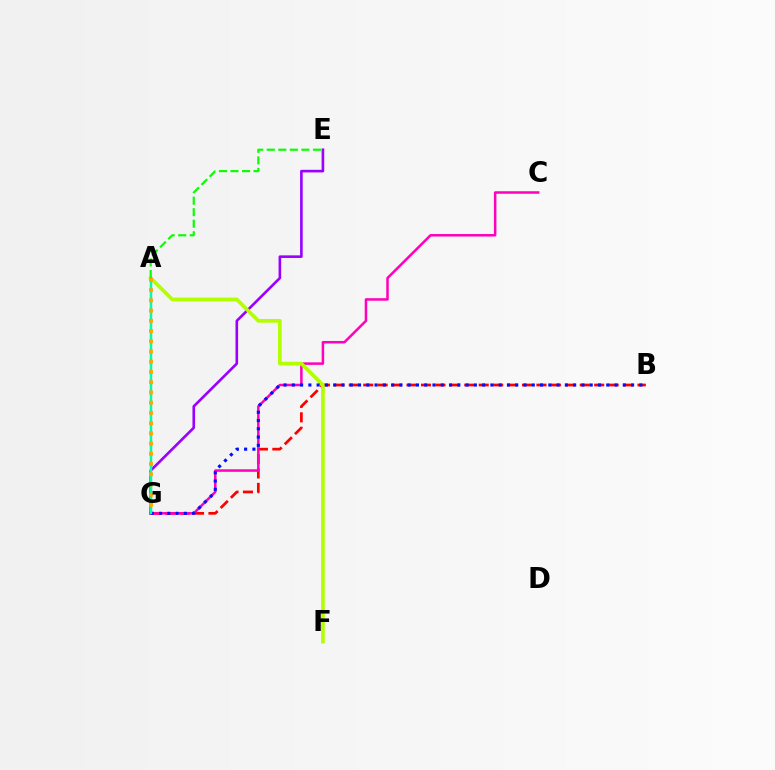{('E', 'G'): [{'color': '#9b00ff', 'line_style': 'solid', 'thickness': 1.89}], ('B', 'G'): [{'color': '#ff0000', 'line_style': 'dashed', 'thickness': 1.96}, {'color': '#0010ff', 'line_style': 'dotted', 'thickness': 2.25}], ('C', 'G'): [{'color': '#ff00bd', 'line_style': 'solid', 'thickness': 1.82}], ('A', 'G'): [{'color': '#00b5ff', 'line_style': 'solid', 'thickness': 1.58}, {'color': '#00ff9d', 'line_style': 'solid', 'thickness': 1.64}, {'color': '#ffa500', 'line_style': 'dotted', 'thickness': 2.78}], ('A', 'F'): [{'color': '#b3ff00', 'line_style': 'solid', 'thickness': 2.65}], ('A', 'E'): [{'color': '#08ff00', 'line_style': 'dashed', 'thickness': 1.57}]}